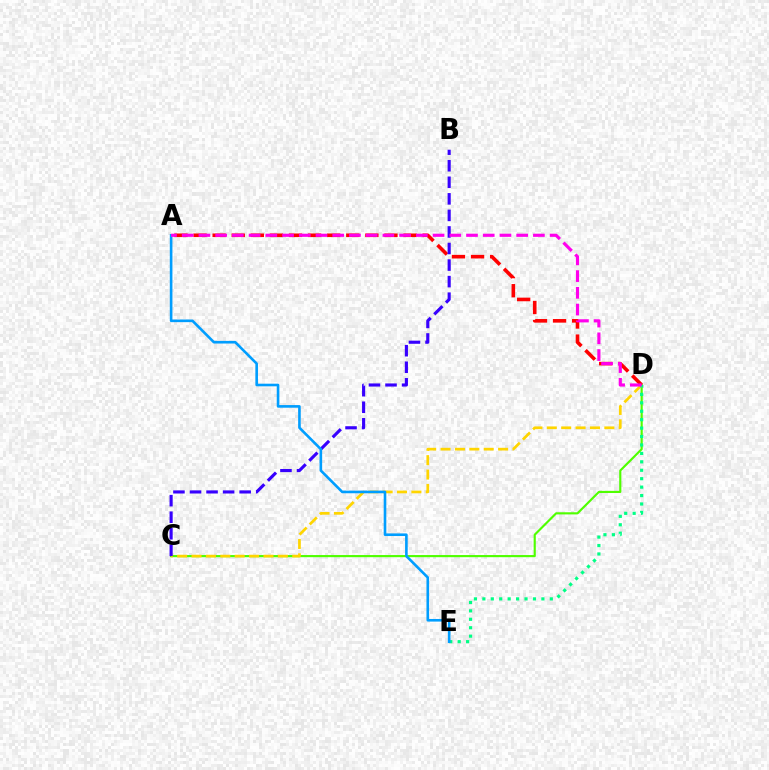{('C', 'D'): [{'color': '#4fff00', 'line_style': 'solid', 'thickness': 1.54}, {'color': '#ffd500', 'line_style': 'dashed', 'thickness': 1.95}], ('D', 'E'): [{'color': '#00ff86', 'line_style': 'dotted', 'thickness': 2.29}], ('A', 'D'): [{'color': '#ff0000', 'line_style': 'dashed', 'thickness': 2.59}, {'color': '#ff00ed', 'line_style': 'dashed', 'thickness': 2.27}], ('B', 'C'): [{'color': '#3700ff', 'line_style': 'dashed', 'thickness': 2.25}], ('A', 'E'): [{'color': '#009eff', 'line_style': 'solid', 'thickness': 1.89}]}